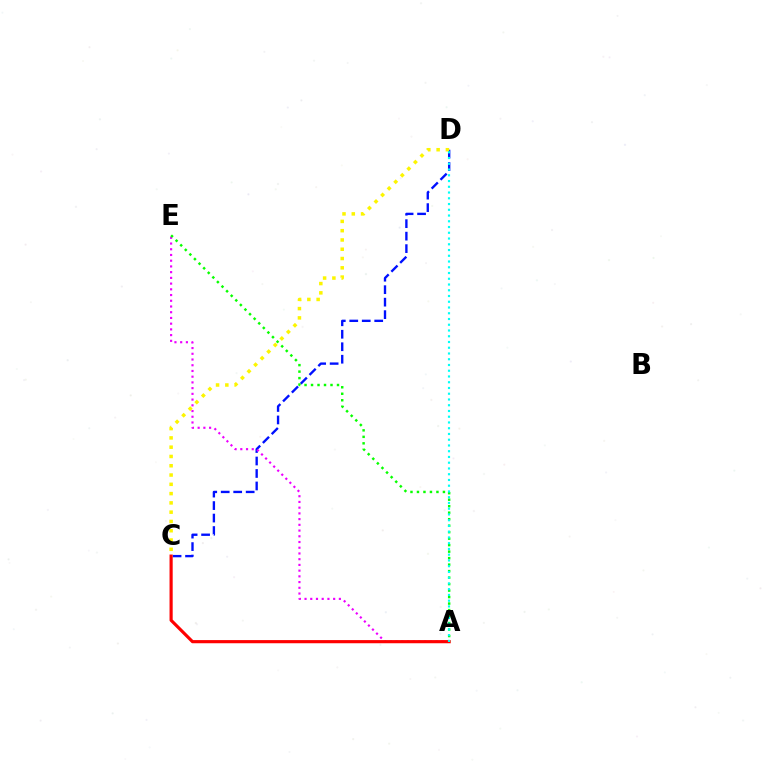{('C', 'D'): [{'color': '#0010ff', 'line_style': 'dashed', 'thickness': 1.7}, {'color': '#fcf500', 'line_style': 'dotted', 'thickness': 2.52}], ('A', 'E'): [{'color': '#ee00ff', 'line_style': 'dotted', 'thickness': 1.56}, {'color': '#08ff00', 'line_style': 'dotted', 'thickness': 1.76}], ('A', 'C'): [{'color': '#ff0000', 'line_style': 'solid', 'thickness': 2.27}], ('A', 'D'): [{'color': '#00fff6', 'line_style': 'dotted', 'thickness': 1.56}]}